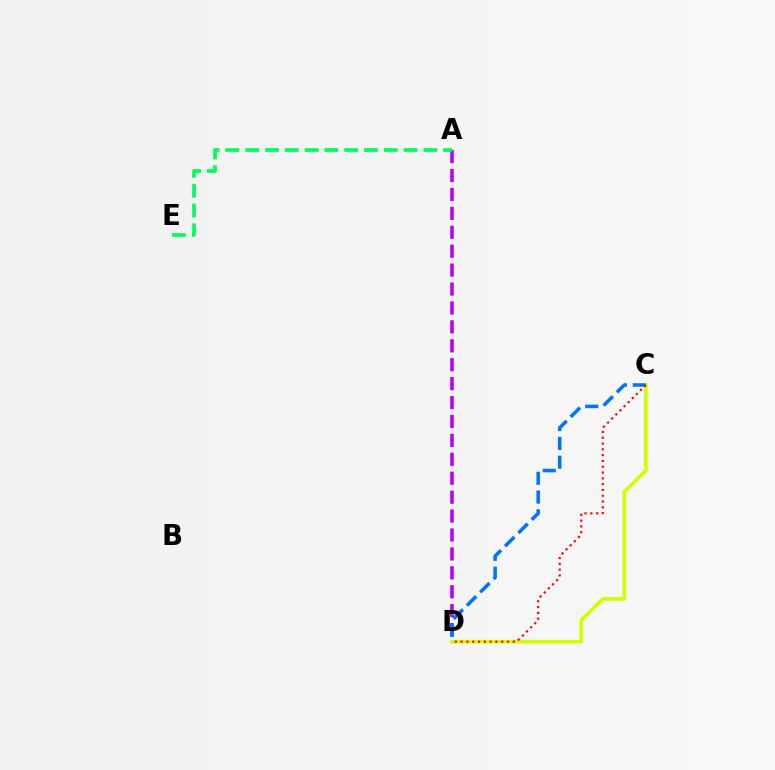{('A', 'D'): [{'color': '#b900ff', 'line_style': 'dashed', 'thickness': 2.57}], ('A', 'E'): [{'color': '#00ff5c', 'line_style': 'dashed', 'thickness': 2.69}], ('C', 'D'): [{'color': '#d1ff00', 'line_style': 'solid', 'thickness': 2.67}, {'color': '#0074ff', 'line_style': 'dashed', 'thickness': 2.55}, {'color': '#ff0000', 'line_style': 'dotted', 'thickness': 1.58}]}